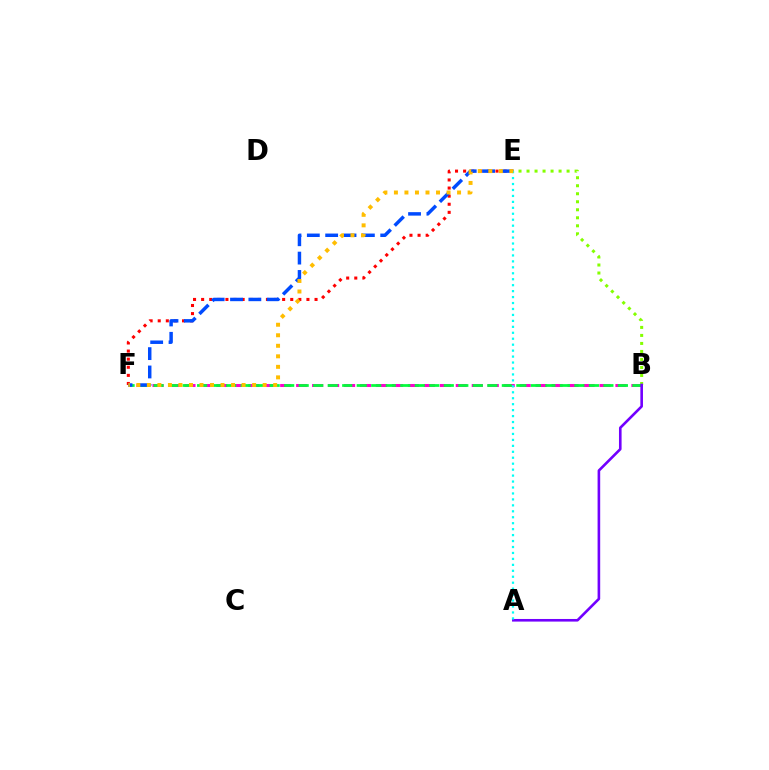{('B', 'F'): [{'color': '#ff00cf', 'line_style': 'dashed', 'thickness': 2.17}, {'color': '#00ff39', 'line_style': 'dashed', 'thickness': 1.97}], ('E', 'F'): [{'color': '#ff0000', 'line_style': 'dotted', 'thickness': 2.2}, {'color': '#004bff', 'line_style': 'dashed', 'thickness': 2.49}, {'color': '#ffbd00', 'line_style': 'dotted', 'thickness': 2.86}], ('B', 'E'): [{'color': '#84ff00', 'line_style': 'dotted', 'thickness': 2.18}], ('A', 'B'): [{'color': '#7200ff', 'line_style': 'solid', 'thickness': 1.88}], ('A', 'E'): [{'color': '#00fff6', 'line_style': 'dotted', 'thickness': 1.62}]}